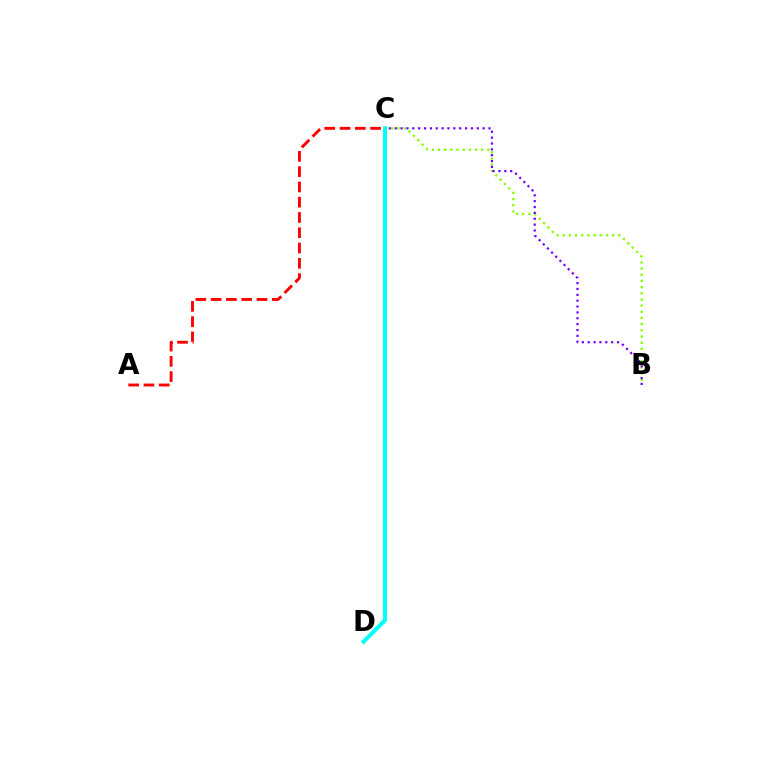{('A', 'C'): [{'color': '#ff0000', 'line_style': 'dashed', 'thickness': 2.08}], ('B', 'C'): [{'color': '#84ff00', 'line_style': 'dotted', 'thickness': 1.68}, {'color': '#7200ff', 'line_style': 'dotted', 'thickness': 1.59}], ('C', 'D'): [{'color': '#00fff6', 'line_style': 'solid', 'thickness': 2.91}]}